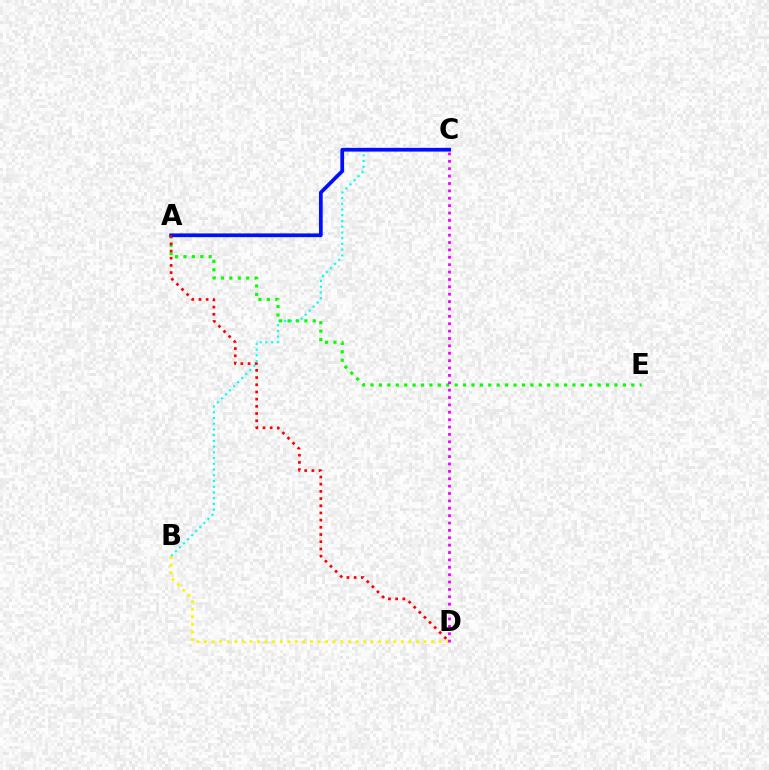{('B', 'C'): [{'color': '#00fff6', 'line_style': 'dotted', 'thickness': 1.56}], ('A', 'E'): [{'color': '#08ff00', 'line_style': 'dotted', 'thickness': 2.29}], ('A', 'C'): [{'color': '#0010ff', 'line_style': 'solid', 'thickness': 2.69}], ('B', 'D'): [{'color': '#fcf500', 'line_style': 'dotted', 'thickness': 2.06}], ('C', 'D'): [{'color': '#ee00ff', 'line_style': 'dotted', 'thickness': 2.01}], ('A', 'D'): [{'color': '#ff0000', 'line_style': 'dotted', 'thickness': 1.95}]}